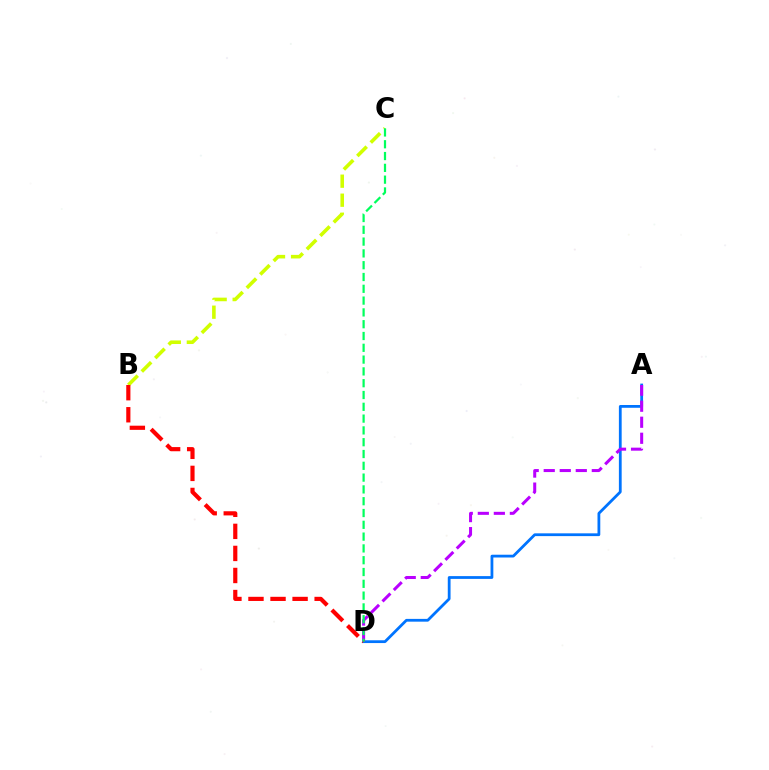{('A', 'D'): [{'color': '#0074ff', 'line_style': 'solid', 'thickness': 2.0}, {'color': '#b900ff', 'line_style': 'dashed', 'thickness': 2.18}], ('B', 'C'): [{'color': '#d1ff00', 'line_style': 'dashed', 'thickness': 2.58}], ('B', 'D'): [{'color': '#ff0000', 'line_style': 'dashed', 'thickness': 3.0}], ('C', 'D'): [{'color': '#00ff5c', 'line_style': 'dashed', 'thickness': 1.6}]}